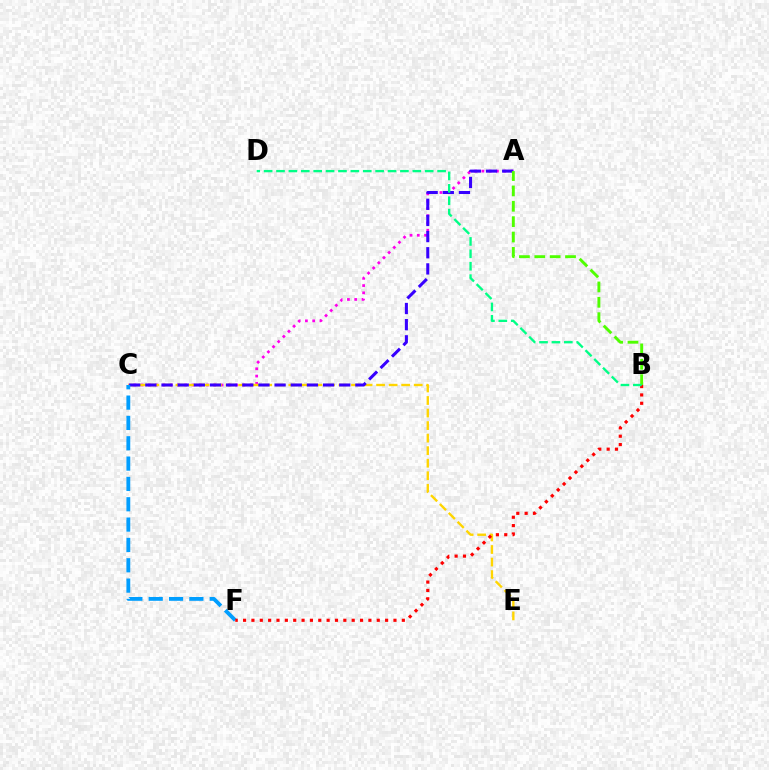{('A', 'C'): [{'color': '#ff00ed', 'line_style': 'dotted', 'thickness': 1.97}, {'color': '#3700ff', 'line_style': 'dashed', 'thickness': 2.19}], ('C', 'E'): [{'color': '#ffd500', 'line_style': 'dashed', 'thickness': 1.7}], ('C', 'F'): [{'color': '#009eff', 'line_style': 'dashed', 'thickness': 2.76}], ('A', 'B'): [{'color': '#4fff00', 'line_style': 'dashed', 'thickness': 2.09}], ('B', 'F'): [{'color': '#ff0000', 'line_style': 'dotted', 'thickness': 2.27}], ('B', 'D'): [{'color': '#00ff86', 'line_style': 'dashed', 'thickness': 1.68}]}